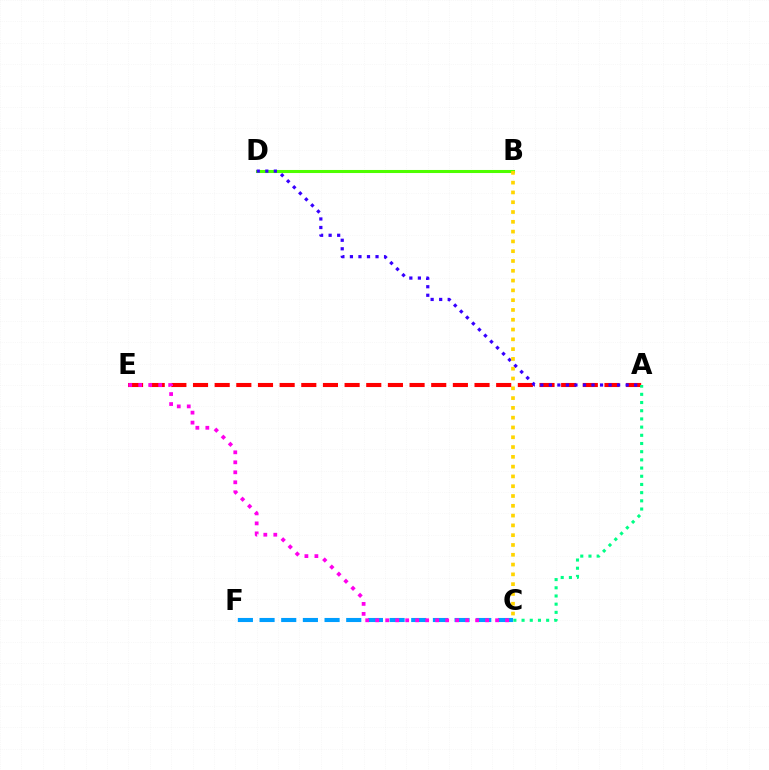{('B', 'D'): [{'color': '#4fff00', 'line_style': 'solid', 'thickness': 2.2}], ('A', 'E'): [{'color': '#ff0000', 'line_style': 'dashed', 'thickness': 2.94}], ('C', 'F'): [{'color': '#009eff', 'line_style': 'dashed', 'thickness': 2.94}], ('C', 'E'): [{'color': '#ff00ed', 'line_style': 'dotted', 'thickness': 2.71}], ('A', 'C'): [{'color': '#00ff86', 'line_style': 'dotted', 'thickness': 2.23}], ('A', 'D'): [{'color': '#3700ff', 'line_style': 'dotted', 'thickness': 2.32}], ('B', 'C'): [{'color': '#ffd500', 'line_style': 'dotted', 'thickness': 2.66}]}